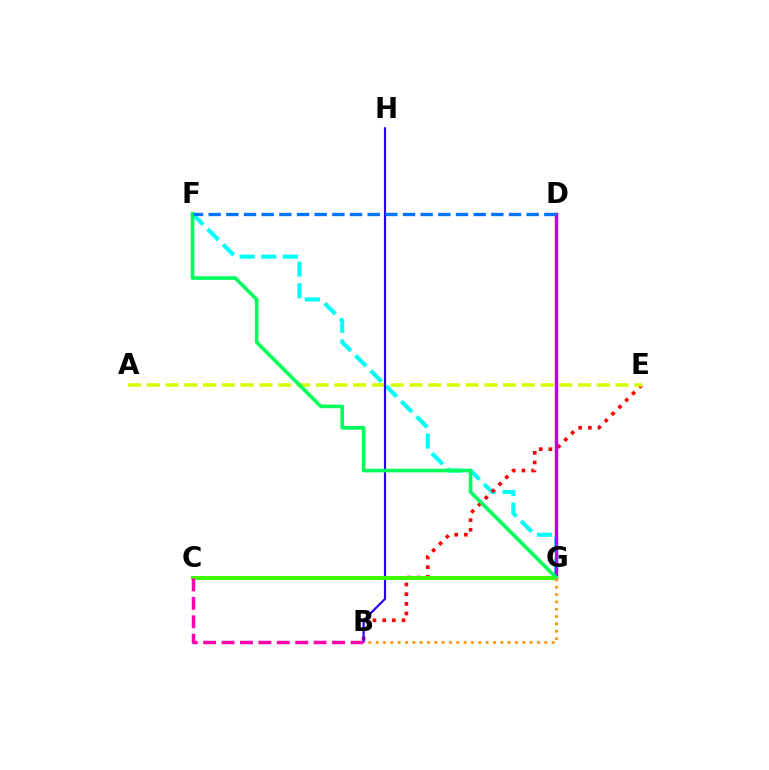{('F', 'G'): [{'color': '#00fff6', 'line_style': 'dashed', 'thickness': 2.93}, {'color': '#00ff5c', 'line_style': 'solid', 'thickness': 2.6}], ('B', 'E'): [{'color': '#ff0000', 'line_style': 'dotted', 'thickness': 2.63}], ('A', 'E'): [{'color': '#d1ff00', 'line_style': 'dashed', 'thickness': 2.55}], ('B', 'H'): [{'color': '#2500ff', 'line_style': 'solid', 'thickness': 1.55}], ('D', 'G'): [{'color': '#b900ff', 'line_style': 'solid', 'thickness': 2.46}], ('C', 'G'): [{'color': '#3dff00', 'line_style': 'solid', 'thickness': 2.86}], ('B', 'C'): [{'color': '#ff00ac', 'line_style': 'dashed', 'thickness': 2.5}], ('D', 'F'): [{'color': '#0074ff', 'line_style': 'dashed', 'thickness': 2.4}], ('B', 'G'): [{'color': '#ff9400', 'line_style': 'dotted', 'thickness': 1.99}]}